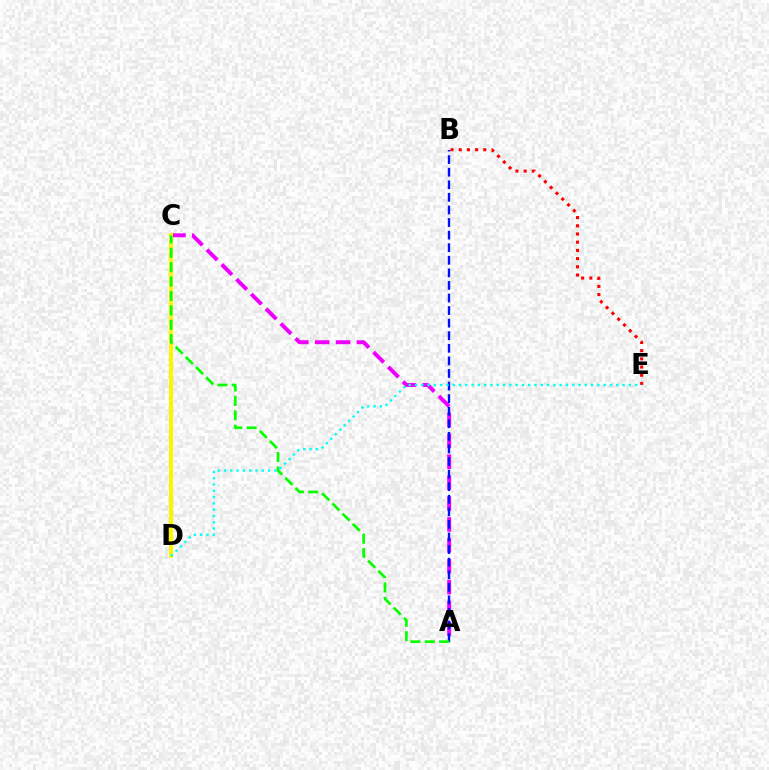{('A', 'C'): [{'color': '#ee00ff', 'line_style': 'dashed', 'thickness': 2.84}, {'color': '#08ff00', 'line_style': 'dashed', 'thickness': 1.96}], ('A', 'B'): [{'color': '#0010ff', 'line_style': 'dashed', 'thickness': 1.71}], ('C', 'D'): [{'color': '#fcf500', 'line_style': 'solid', 'thickness': 2.92}], ('B', 'E'): [{'color': '#ff0000', 'line_style': 'dotted', 'thickness': 2.23}], ('D', 'E'): [{'color': '#00fff6', 'line_style': 'dotted', 'thickness': 1.71}]}